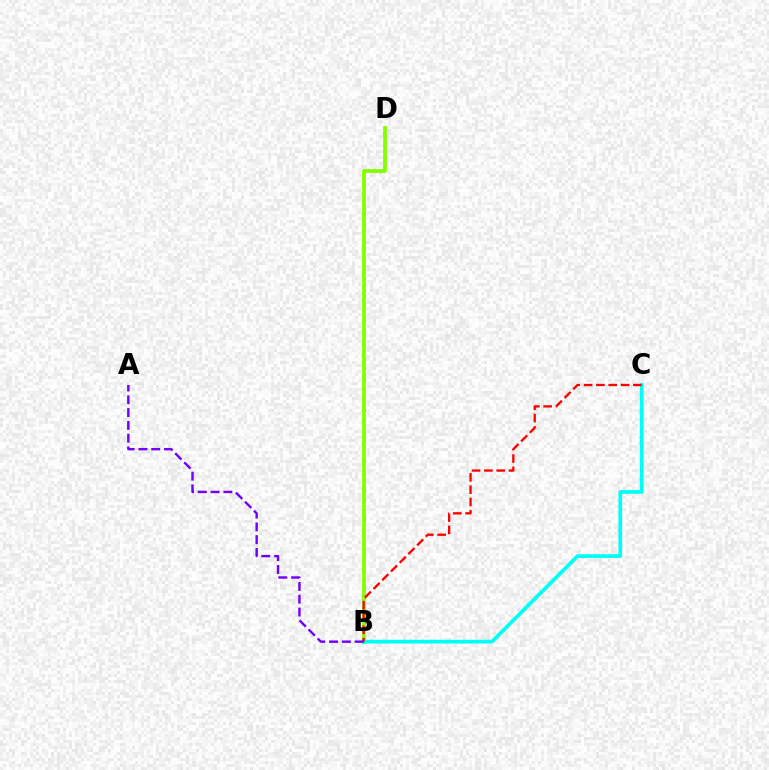{('B', 'D'): [{'color': '#84ff00', 'line_style': 'solid', 'thickness': 2.73}], ('B', 'C'): [{'color': '#00fff6', 'line_style': 'solid', 'thickness': 2.68}, {'color': '#ff0000', 'line_style': 'dashed', 'thickness': 1.67}], ('A', 'B'): [{'color': '#7200ff', 'line_style': 'dashed', 'thickness': 1.74}]}